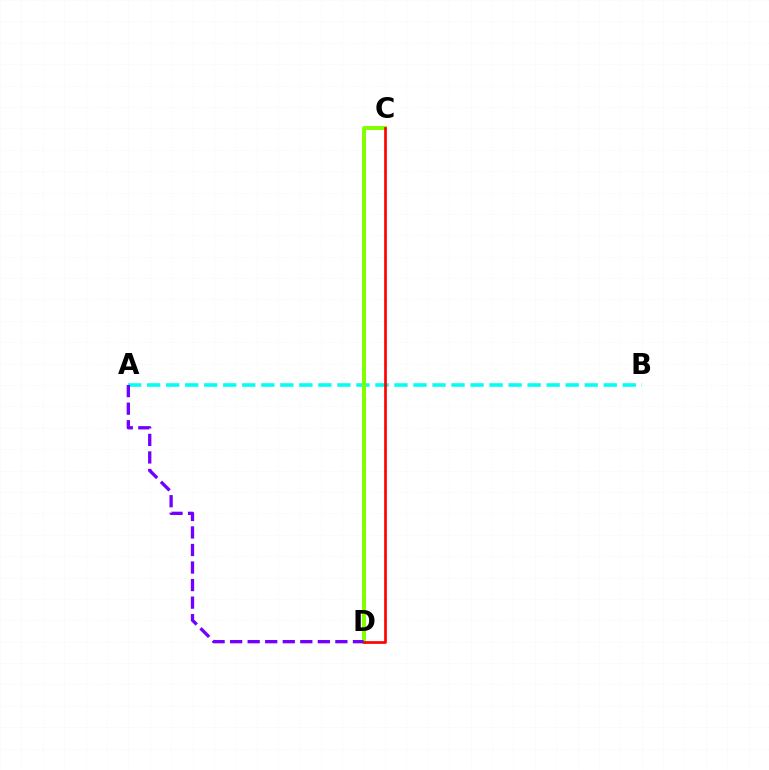{('A', 'B'): [{'color': '#00fff6', 'line_style': 'dashed', 'thickness': 2.58}], ('C', 'D'): [{'color': '#84ff00', 'line_style': 'solid', 'thickness': 2.87}, {'color': '#ff0000', 'line_style': 'solid', 'thickness': 1.93}], ('A', 'D'): [{'color': '#7200ff', 'line_style': 'dashed', 'thickness': 2.38}]}